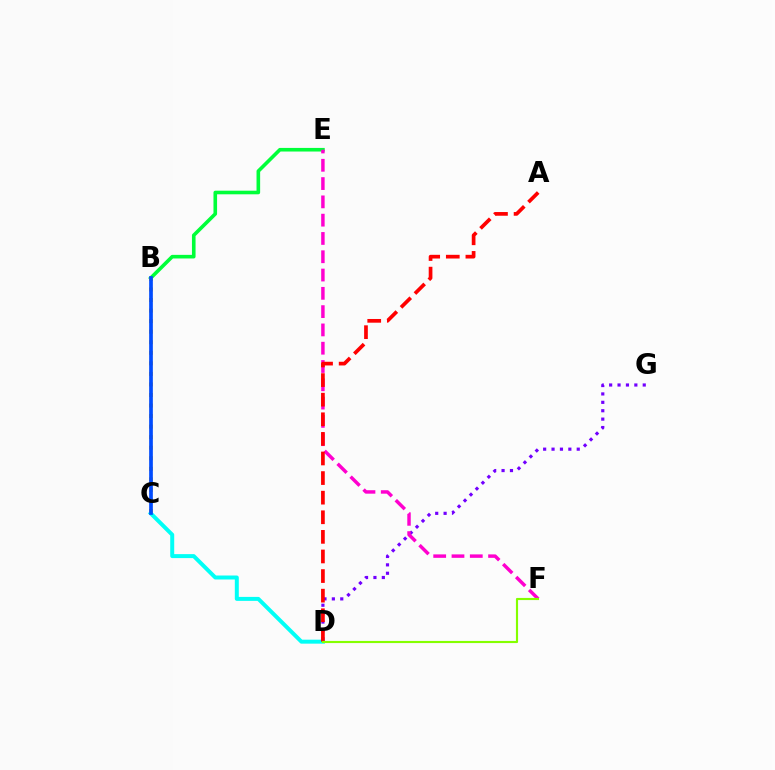{('B', 'E'): [{'color': '#00ff39', 'line_style': 'solid', 'thickness': 2.6}], ('D', 'G'): [{'color': '#7200ff', 'line_style': 'dotted', 'thickness': 2.28}], ('E', 'F'): [{'color': '#ff00cf', 'line_style': 'dashed', 'thickness': 2.49}], ('B', 'C'): [{'color': '#ffbd00', 'line_style': 'dotted', 'thickness': 2.87}, {'color': '#004bff', 'line_style': 'solid', 'thickness': 2.66}], ('C', 'D'): [{'color': '#00fff6', 'line_style': 'solid', 'thickness': 2.86}], ('A', 'D'): [{'color': '#ff0000', 'line_style': 'dashed', 'thickness': 2.66}], ('D', 'F'): [{'color': '#84ff00', 'line_style': 'solid', 'thickness': 1.54}]}